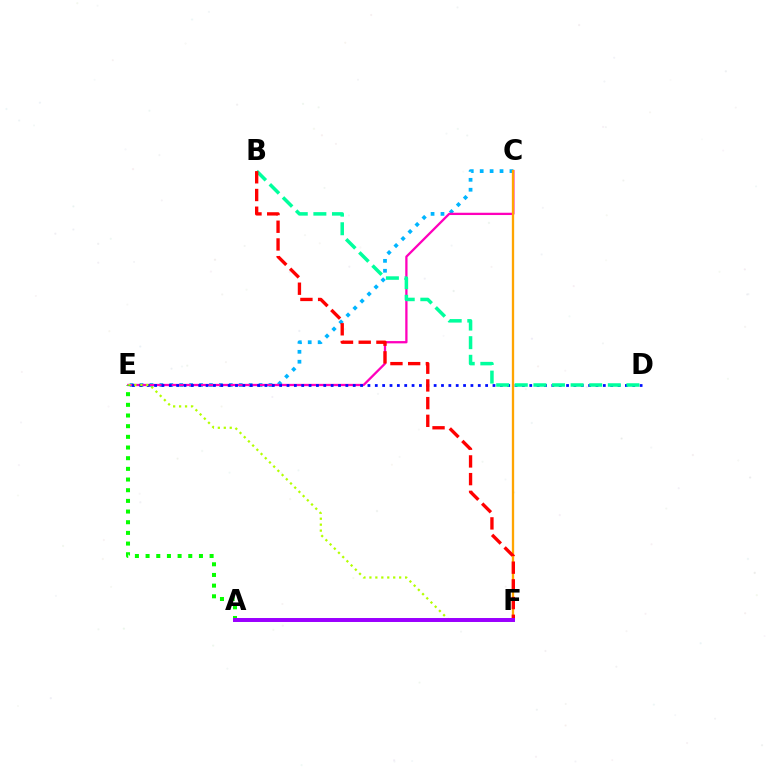{('C', 'E'): [{'color': '#00b5ff', 'line_style': 'dotted', 'thickness': 2.7}, {'color': '#ff00bd', 'line_style': 'solid', 'thickness': 1.65}], ('D', 'E'): [{'color': '#0010ff', 'line_style': 'dotted', 'thickness': 2.0}], ('C', 'F'): [{'color': '#ffa500', 'line_style': 'solid', 'thickness': 1.67}], ('E', 'F'): [{'color': '#b3ff00', 'line_style': 'dotted', 'thickness': 1.62}], ('A', 'E'): [{'color': '#08ff00', 'line_style': 'dotted', 'thickness': 2.9}], ('B', 'D'): [{'color': '#00ff9d', 'line_style': 'dashed', 'thickness': 2.53}], ('B', 'F'): [{'color': '#ff0000', 'line_style': 'dashed', 'thickness': 2.41}], ('A', 'F'): [{'color': '#9b00ff', 'line_style': 'solid', 'thickness': 2.86}]}